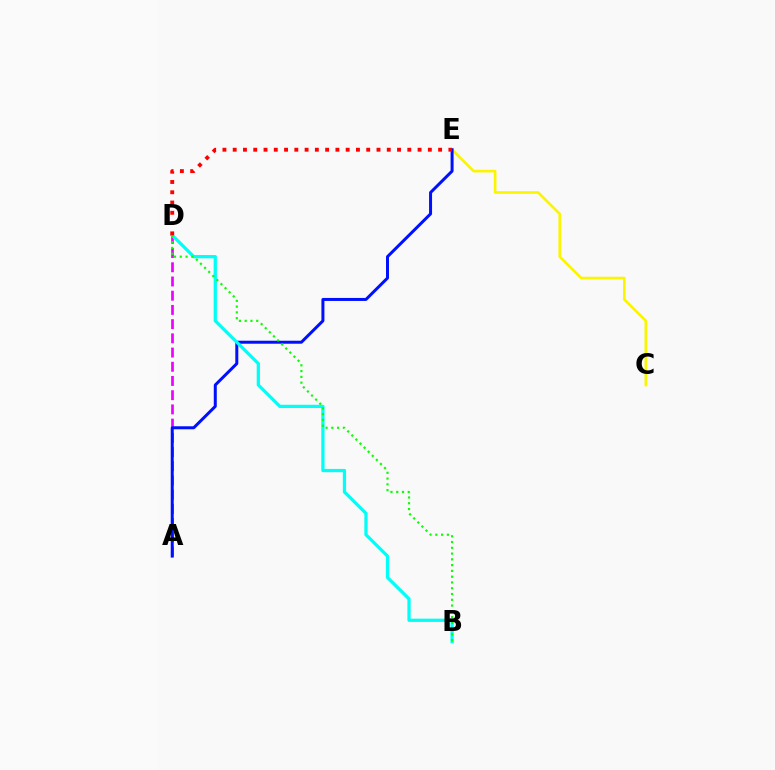{('C', 'E'): [{'color': '#fcf500', 'line_style': 'solid', 'thickness': 1.9}], ('A', 'D'): [{'color': '#ee00ff', 'line_style': 'dashed', 'thickness': 1.93}], ('A', 'E'): [{'color': '#0010ff', 'line_style': 'solid', 'thickness': 2.16}], ('B', 'D'): [{'color': '#00fff6', 'line_style': 'solid', 'thickness': 2.34}, {'color': '#08ff00', 'line_style': 'dotted', 'thickness': 1.57}], ('D', 'E'): [{'color': '#ff0000', 'line_style': 'dotted', 'thickness': 2.79}]}